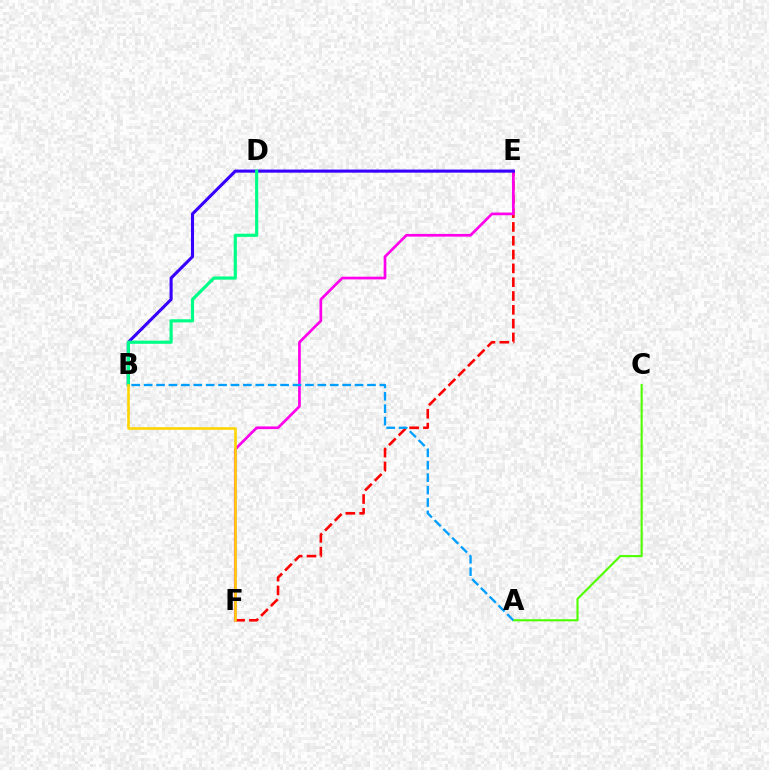{('A', 'C'): [{'color': '#4fff00', 'line_style': 'solid', 'thickness': 1.53}], ('E', 'F'): [{'color': '#ff0000', 'line_style': 'dashed', 'thickness': 1.88}, {'color': '#ff00ed', 'line_style': 'solid', 'thickness': 1.94}], ('B', 'E'): [{'color': '#3700ff', 'line_style': 'solid', 'thickness': 2.23}], ('B', 'D'): [{'color': '#00ff86', 'line_style': 'solid', 'thickness': 2.29}], ('A', 'B'): [{'color': '#009eff', 'line_style': 'dashed', 'thickness': 1.69}], ('B', 'F'): [{'color': '#ffd500', 'line_style': 'solid', 'thickness': 1.86}]}